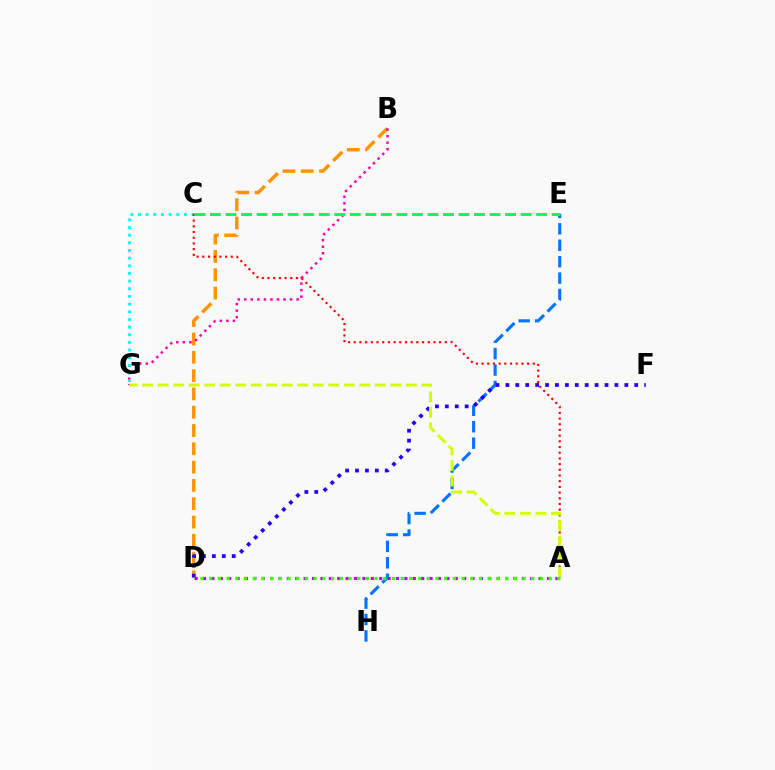{('A', 'D'): [{'color': '#b900ff', 'line_style': 'dotted', 'thickness': 2.28}, {'color': '#3dff00', 'line_style': 'dotted', 'thickness': 2.36}], ('B', 'D'): [{'color': '#ff9400', 'line_style': 'dashed', 'thickness': 2.49}], ('E', 'H'): [{'color': '#0074ff', 'line_style': 'dashed', 'thickness': 2.23}], ('B', 'G'): [{'color': '#ff00ac', 'line_style': 'dotted', 'thickness': 1.78}], ('C', 'G'): [{'color': '#00fff6', 'line_style': 'dotted', 'thickness': 2.08}], ('A', 'C'): [{'color': '#ff0000', 'line_style': 'dotted', 'thickness': 1.55}], ('D', 'F'): [{'color': '#2500ff', 'line_style': 'dotted', 'thickness': 2.69}], ('A', 'G'): [{'color': '#d1ff00', 'line_style': 'dashed', 'thickness': 2.11}], ('C', 'E'): [{'color': '#00ff5c', 'line_style': 'dashed', 'thickness': 2.11}]}